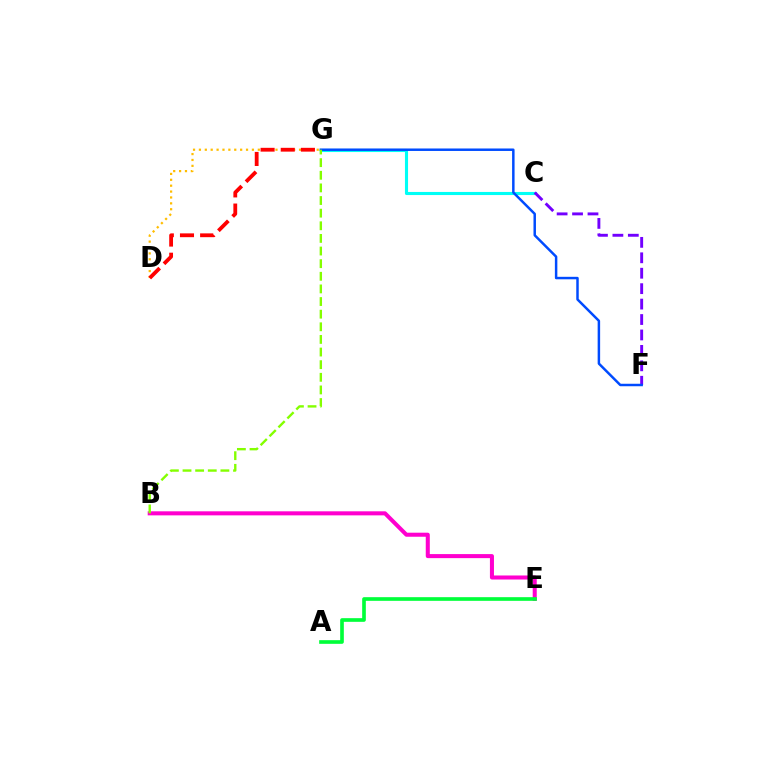{('D', 'G'): [{'color': '#ffbd00', 'line_style': 'dotted', 'thickness': 1.6}, {'color': '#ff0000', 'line_style': 'dashed', 'thickness': 2.74}], ('B', 'E'): [{'color': '#ff00cf', 'line_style': 'solid', 'thickness': 2.91}], ('C', 'G'): [{'color': '#00fff6', 'line_style': 'solid', 'thickness': 2.23}], ('C', 'F'): [{'color': '#7200ff', 'line_style': 'dashed', 'thickness': 2.1}], ('F', 'G'): [{'color': '#004bff', 'line_style': 'solid', 'thickness': 1.79}], ('A', 'E'): [{'color': '#00ff39', 'line_style': 'solid', 'thickness': 2.63}], ('B', 'G'): [{'color': '#84ff00', 'line_style': 'dashed', 'thickness': 1.72}]}